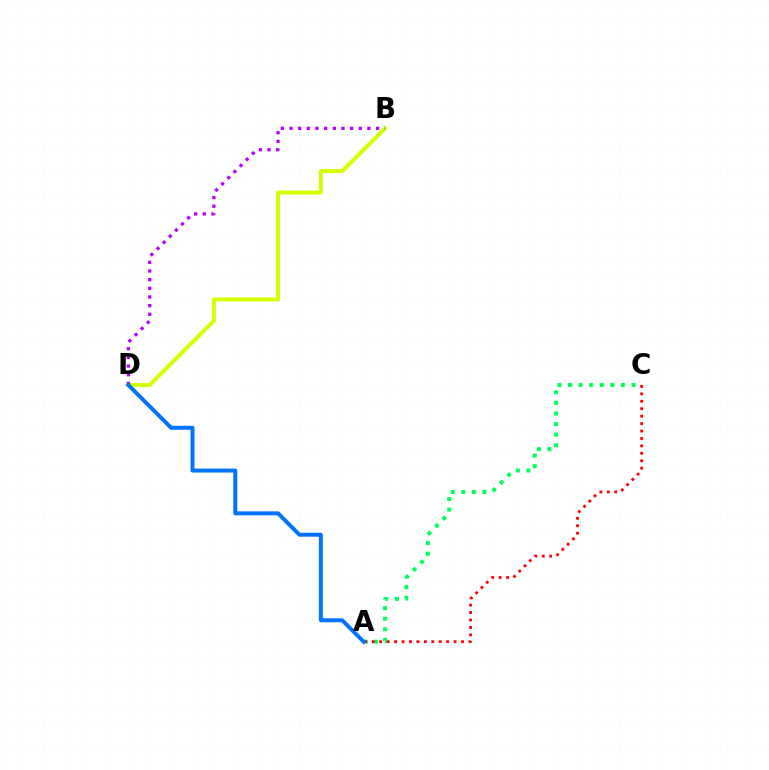{('B', 'D'): [{'color': '#d1ff00', 'line_style': 'solid', 'thickness': 2.85}, {'color': '#b900ff', 'line_style': 'dotted', 'thickness': 2.35}], ('A', 'C'): [{'color': '#00ff5c', 'line_style': 'dotted', 'thickness': 2.88}, {'color': '#ff0000', 'line_style': 'dotted', 'thickness': 2.02}], ('A', 'D'): [{'color': '#0074ff', 'line_style': 'solid', 'thickness': 2.87}]}